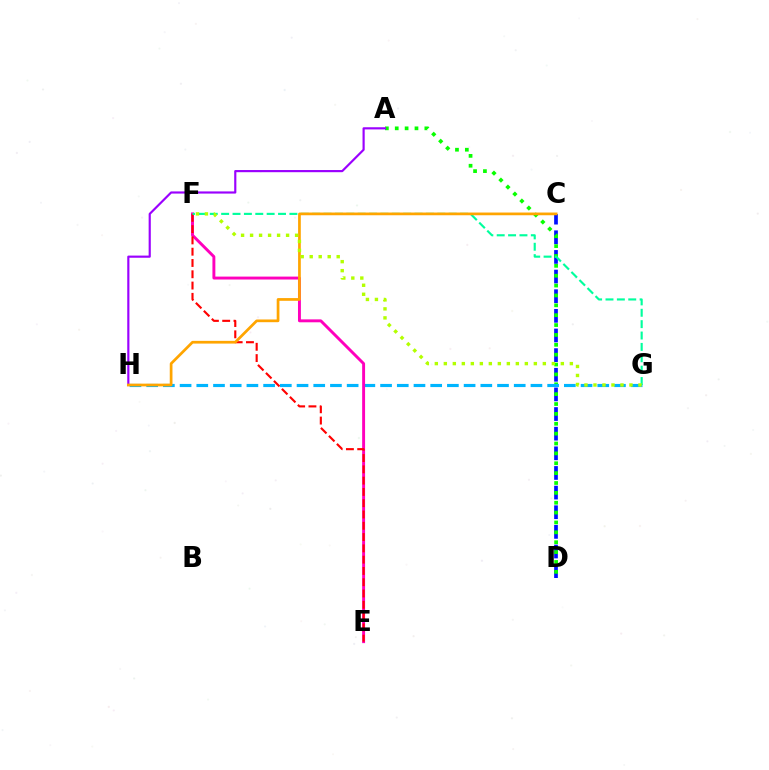{('C', 'D'): [{'color': '#0010ff', 'line_style': 'dashed', 'thickness': 2.67}], ('A', 'D'): [{'color': '#08ff00', 'line_style': 'dotted', 'thickness': 2.68}], ('G', 'H'): [{'color': '#00b5ff', 'line_style': 'dashed', 'thickness': 2.27}], ('E', 'F'): [{'color': '#ff00bd', 'line_style': 'solid', 'thickness': 2.1}, {'color': '#ff0000', 'line_style': 'dashed', 'thickness': 1.53}], ('A', 'H'): [{'color': '#9b00ff', 'line_style': 'solid', 'thickness': 1.56}], ('F', 'G'): [{'color': '#00ff9d', 'line_style': 'dashed', 'thickness': 1.55}, {'color': '#b3ff00', 'line_style': 'dotted', 'thickness': 2.45}], ('C', 'H'): [{'color': '#ffa500', 'line_style': 'solid', 'thickness': 1.96}]}